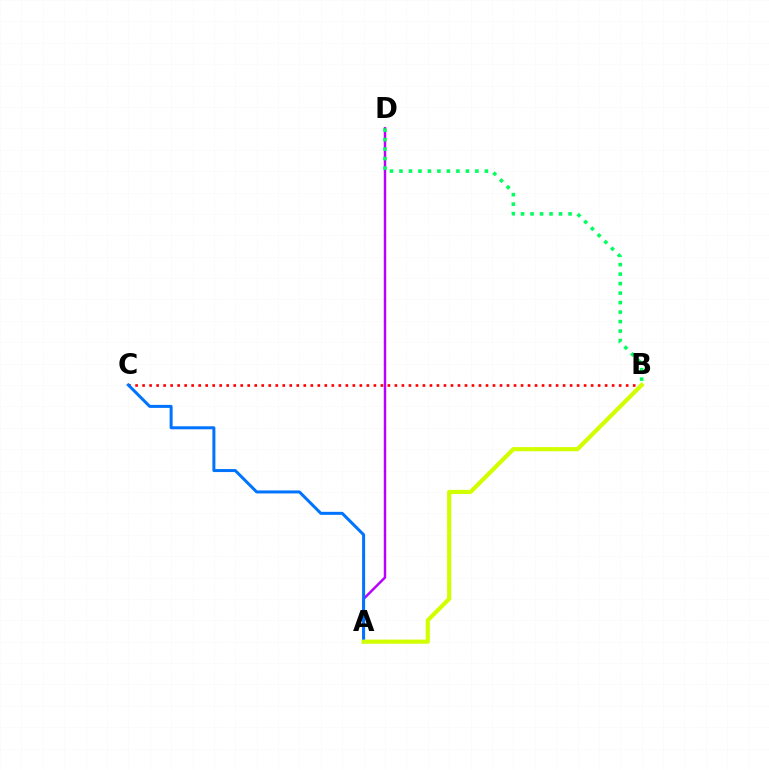{('B', 'C'): [{'color': '#ff0000', 'line_style': 'dotted', 'thickness': 1.9}], ('A', 'D'): [{'color': '#b900ff', 'line_style': 'solid', 'thickness': 1.77}], ('A', 'C'): [{'color': '#0074ff', 'line_style': 'solid', 'thickness': 2.17}], ('A', 'B'): [{'color': '#d1ff00', 'line_style': 'solid', 'thickness': 2.99}], ('B', 'D'): [{'color': '#00ff5c', 'line_style': 'dotted', 'thickness': 2.58}]}